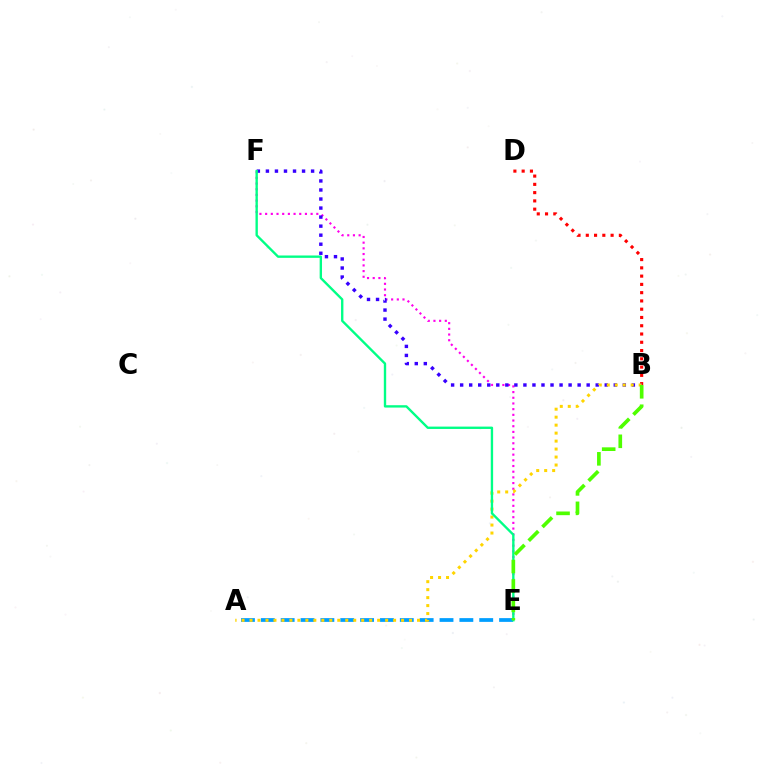{('A', 'E'): [{'color': '#009eff', 'line_style': 'dashed', 'thickness': 2.7}], ('E', 'F'): [{'color': '#ff00ed', 'line_style': 'dotted', 'thickness': 1.54}, {'color': '#00ff86', 'line_style': 'solid', 'thickness': 1.7}], ('B', 'D'): [{'color': '#ff0000', 'line_style': 'dotted', 'thickness': 2.25}], ('B', 'F'): [{'color': '#3700ff', 'line_style': 'dotted', 'thickness': 2.46}], ('A', 'B'): [{'color': '#ffd500', 'line_style': 'dotted', 'thickness': 2.17}], ('B', 'E'): [{'color': '#4fff00', 'line_style': 'dashed', 'thickness': 2.64}]}